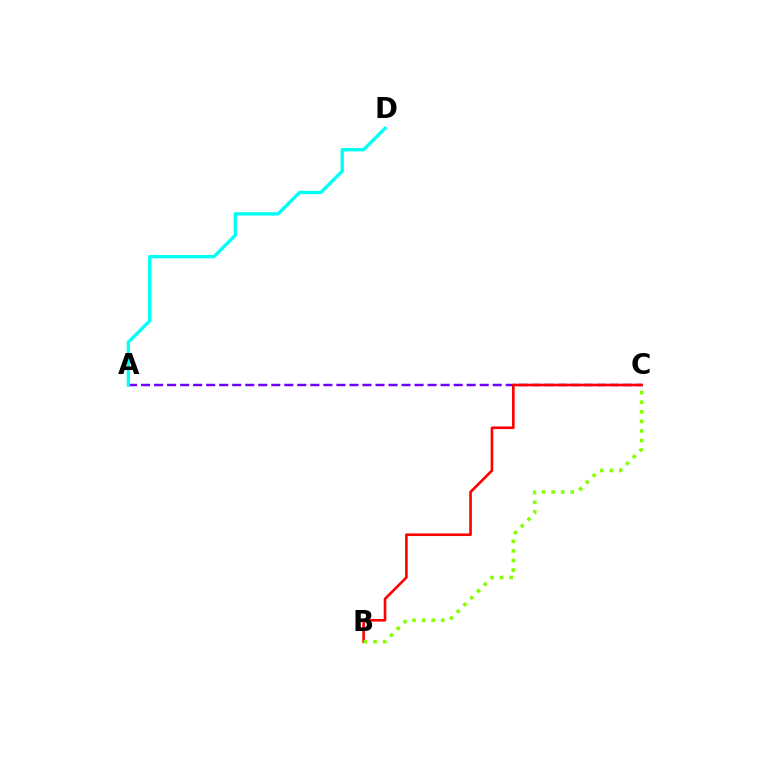{('A', 'C'): [{'color': '#7200ff', 'line_style': 'dashed', 'thickness': 1.77}], ('B', 'C'): [{'color': '#ff0000', 'line_style': 'solid', 'thickness': 1.89}, {'color': '#84ff00', 'line_style': 'dotted', 'thickness': 2.6}], ('A', 'D'): [{'color': '#00fff6', 'line_style': 'solid', 'thickness': 2.41}]}